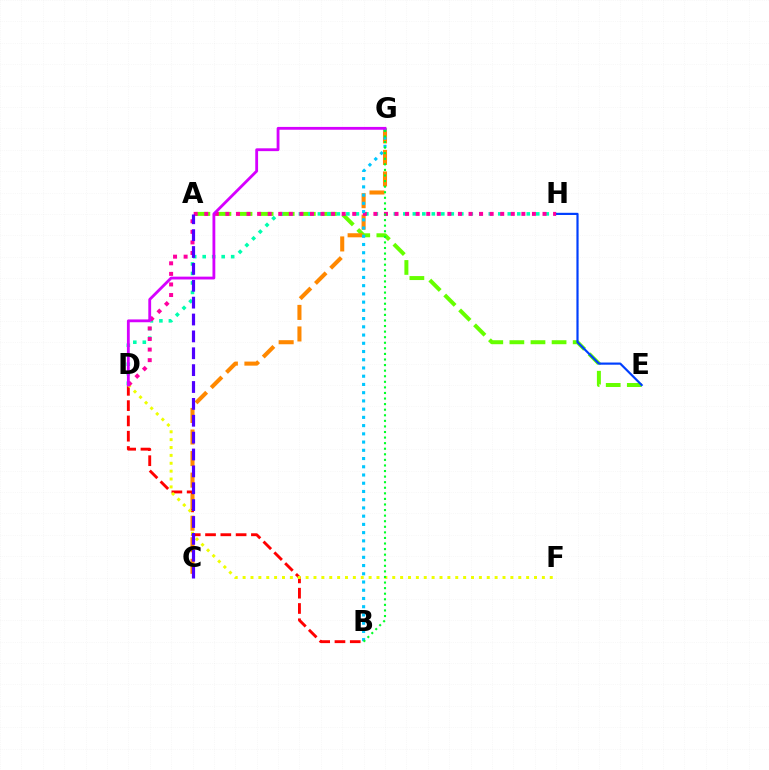{('B', 'D'): [{'color': '#ff0000', 'line_style': 'dashed', 'thickness': 2.08}], ('A', 'E'): [{'color': '#66ff00', 'line_style': 'dashed', 'thickness': 2.87}], ('D', 'F'): [{'color': '#eeff00', 'line_style': 'dotted', 'thickness': 2.14}], ('D', 'H'): [{'color': '#00ffaf', 'line_style': 'dotted', 'thickness': 2.58}, {'color': '#ff00a0', 'line_style': 'dotted', 'thickness': 2.87}], ('E', 'H'): [{'color': '#003fff', 'line_style': 'solid', 'thickness': 1.57}], ('C', 'G'): [{'color': '#ff8800', 'line_style': 'dashed', 'thickness': 2.93}], ('B', 'G'): [{'color': '#00c7ff', 'line_style': 'dotted', 'thickness': 2.24}, {'color': '#00ff27', 'line_style': 'dotted', 'thickness': 1.52}], ('A', 'C'): [{'color': '#4f00ff', 'line_style': 'dashed', 'thickness': 2.29}], ('D', 'G'): [{'color': '#d600ff', 'line_style': 'solid', 'thickness': 2.03}]}